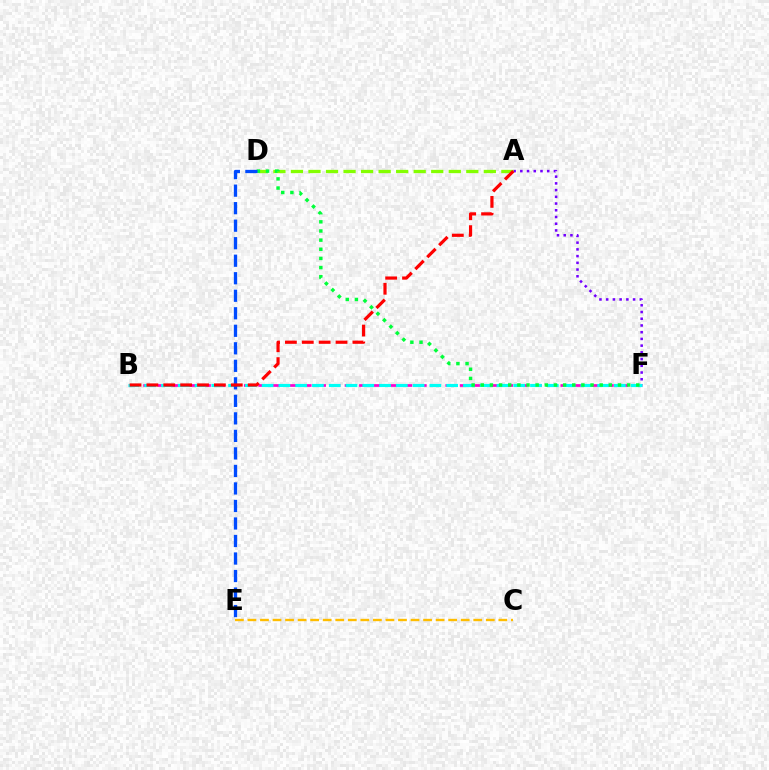{('A', 'F'): [{'color': '#7200ff', 'line_style': 'dotted', 'thickness': 1.83}], ('C', 'E'): [{'color': '#ffbd00', 'line_style': 'dashed', 'thickness': 1.7}], ('A', 'D'): [{'color': '#84ff00', 'line_style': 'dashed', 'thickness': 2.38}], ('B', 'F'): [{'color': '#ff00cf', 'line_style': 'dashed', 'thickness': 1.95}, {'color': '#00fff6', 'line_style': 'dashed', 'thickness': 2.28}], ('D', 'F'): [{'color': '#00ff39', 'line_style': 'dotted', 'thickness': 2.49}], ('D', 'E'): [{'color': '#004bff', 'line_style': 'dashed', 'thickness': 2.38}], ('A', 'B'): [{'color': '#ff0000', 'line_style': 'dashed', 'thickness': 2.29}]}